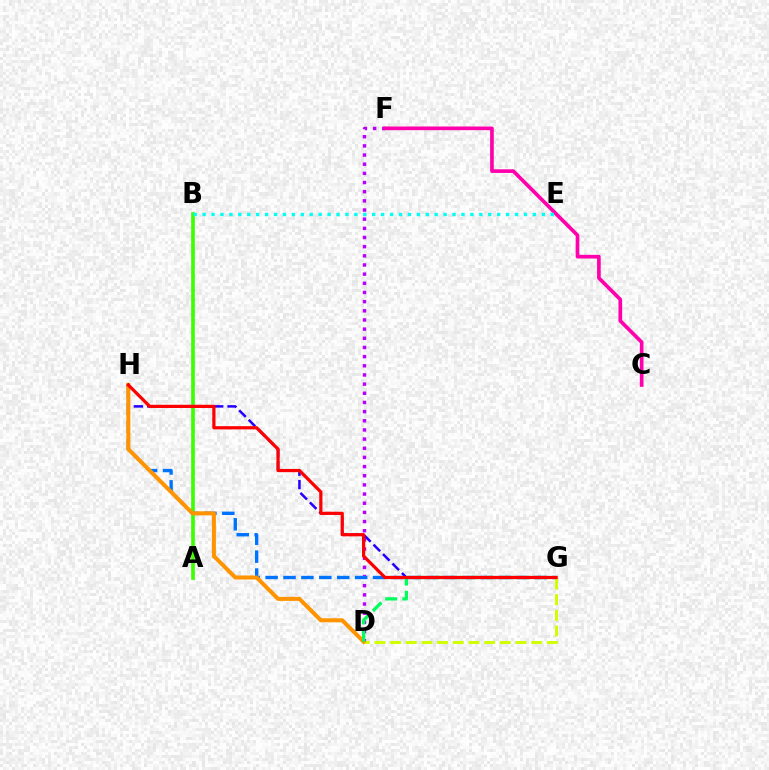{('D', 'F'): [{'color': '#b900ff', 'line_style': 'dotted', 'thickness': 2.49}], ('G', 'H'): [{'color': '#2500ff', 'line_style': 'dashed', 'thickness': 1.82}, {'color': '#0074ff', 'line_style': 'dashed', 'thickness': 2.43}, {'color': '#ff0000', 'line_style': 'solid', 'thickness': 2.32}], ('C', 'F'): [{'color': '#ff00ac', 'line_style': 'solid', 'thickness': 2.64}], ('A', 'B'): [{'color': '#3dff00', 'line_style': 'solid', 'thickness': 2.64}], ('B', 'E'): [{'color': '#00fff6', 'line_style': 'dotted', 'thickness': 2.43}], ('D', 'G'): [{'color': '#d1ff00', 'line_style': 'dashed', 'thickness': 2.13}, {'color': '#00ff5c', 'line_style': 'dashed', 'thickness': 2.35}], ('D', 'H'): [{'color': '#ff9400', 'line_style': 'solid', 'thickness': 2.89}]}